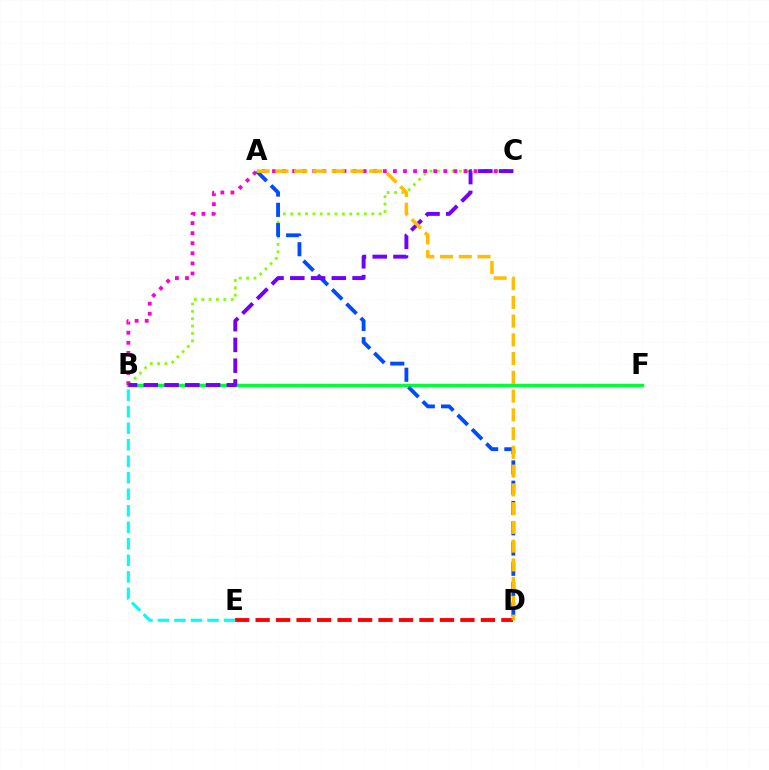{('B', 'F'): [{'color': '#00ff39', 'line_style': 'solid', 'thickness': 2.51}], ('B', 'C'): [{'color': '#84ff00', 'line_style': 'dotted', 'thickness': 2.0}, {'color': '#ff00cf', 'line_style': 'dotted', 'thickness': 2.74}, {'color': '#7200ff', 'line_style': 'dashed', 'thickness': 2.82}], ('D', 'E'): [{'color': '#ff0000', 'line_style': 'dashed', 'thickness': 2.78}], ('B', 'E'): [{'color': '#00fff6', 'line_style': 'dashed', 'thickness': 2.24}], ('A', 'D'): [{'color': '#004bff', 'line_style': 'dashed', 'thickness': 2.75}, {'color': '#ffbd00', 'line_style': 'dashed', 'thickness': 2.55}]}